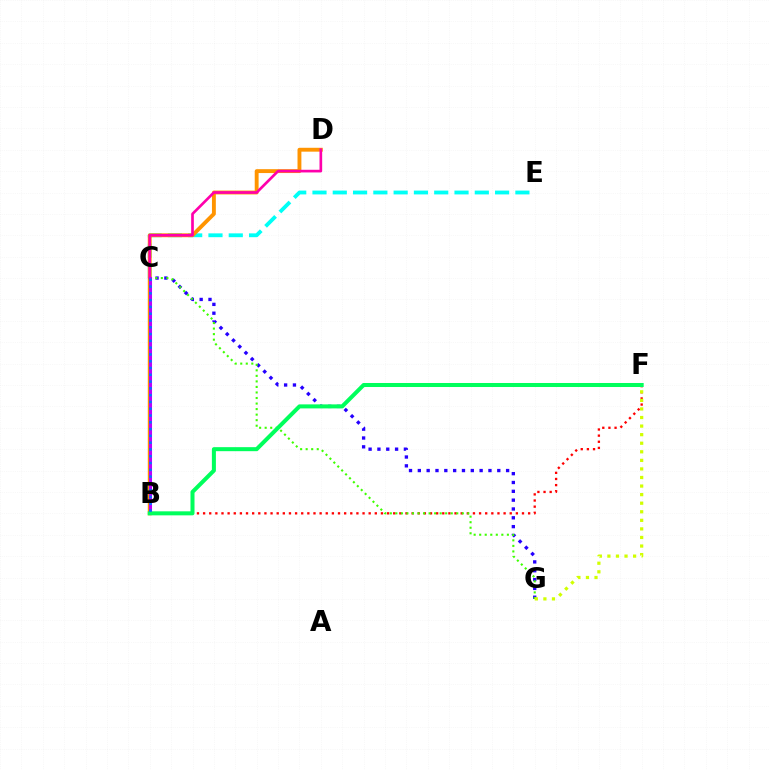{('C', 'G'): [{'color': '#2500ff', 'line_style': 'dotted', 'thickness': 2.4}, {'color': '#3dff00', 'line_style': 'dotted', 'thickness': 1.5}], ('C', 'E'): [{'color': '#00fff6', 'line_style': 'dashed', 'thickness': 2.76}], ('B', 'D'): [{'color': '#ff9400', 'line_style': 'solid', 'thickness': 2.79}], ('B', 'F'): [{'color': '#ff0000', 'line_style': 'dotted', 'thickness': 1.67}, {'color': '#00ff5c', 'line_style': 'solid', 'thickness': 2.89}], ('C', 'D'): [{'color': '#ff00ac', 'line_style': 'solid', 'thickness': 1.93}], ('B', 'C'): [{'color': '#b900ff', 'line_style': 'solid', 'thickness': 2.2}, {'color': '#0074ff', 'line_style': 'dotted', 'thickness': 1.84}], ('F', 'G'): [{'color': '#d1ff00', 'line_style': 'dotted', 'thickness': 2.33}]}